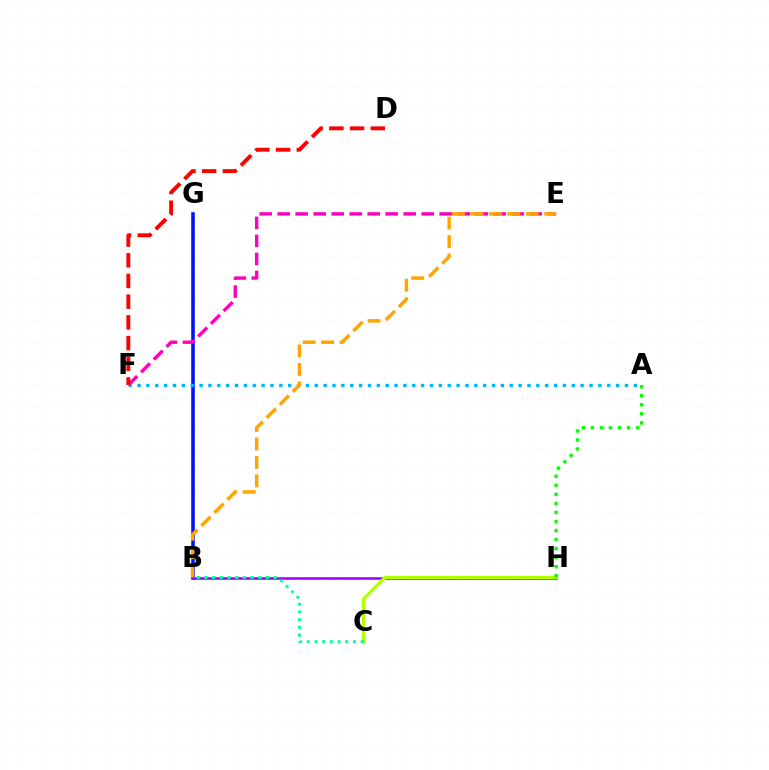{('B', 'G'): [{'color': '#0010ff', 'line_style': 'solid', 'thickness': 2.56}], ('B', 'H'): [{'color': '#9b00ff', 'line_style': 'solid', 'thickness': 1.82}], ('A', 'F'): [{'color': '#00b5ff', 'line_style': 'dotted', 'thickness': 2.41}], ('C', 'H'): [{'color': '#b3ff00', 'line_style': 'solid', 'thickness': 2.34}], ('E', 'F'): [{'color': '#ff00bd', 'line_style': 'dashed', 'thickness': 2.45}], ('B', 'E'): [{'color': '#ffa500', 'line_style': 'dashed', 'thickness': 2.51}], ('D', 'F'): [{'color': '#ff0000', 'line_style': 'dashed', 'thickness': 2.81}], ('B', 'C'): [{'color': '#00ff9d', 'line_style': 'dotted', 'thickness': 2.09}], ('A', 'H'): [{'color': '#08ff00', 'line_style': 'dotted', 'thickness': 2.45}]}